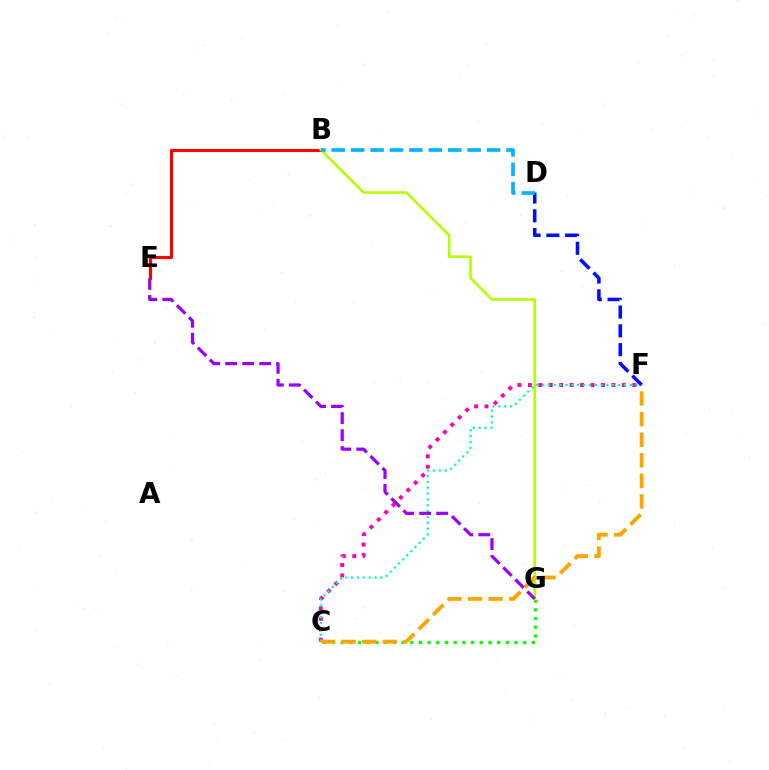{('C', 'G'): [{'color': '#08ff00', 'line_style': 'dotted', 'thickness': 2.36}], ('B', 'E'): [{'color': '#ff0000', 'line_style': 'solid', 'thickness': 2.24}], ('C', 'F'): [{'color': '#ff00bd', 'line_style': 'dotted', 'thickness': 2.84}, {'color': '#00ff9d', 'line_style': 'dotted', 'thickness': 1.59}, {'color': '#ffa500', 'line_style': 'dashed', 'thickness': 2.8}], ('B', 'G'): [{'color': '#b3ff00', 'line_style': 'solid', 'thickness': 1.86}], ('D', 'F'): [{'color': '#0010ff', 'line_style': 'dashed', 'thickness': 2.56}], ('B', 'D'): [{'color': '#00b5ff', 'line_style': 'dashed', 'thickness': 2.64}], ('E', 'G'): [{'color': '#9b00ff', 'line_style': 'dashed', 'thickness': 2.31}]}